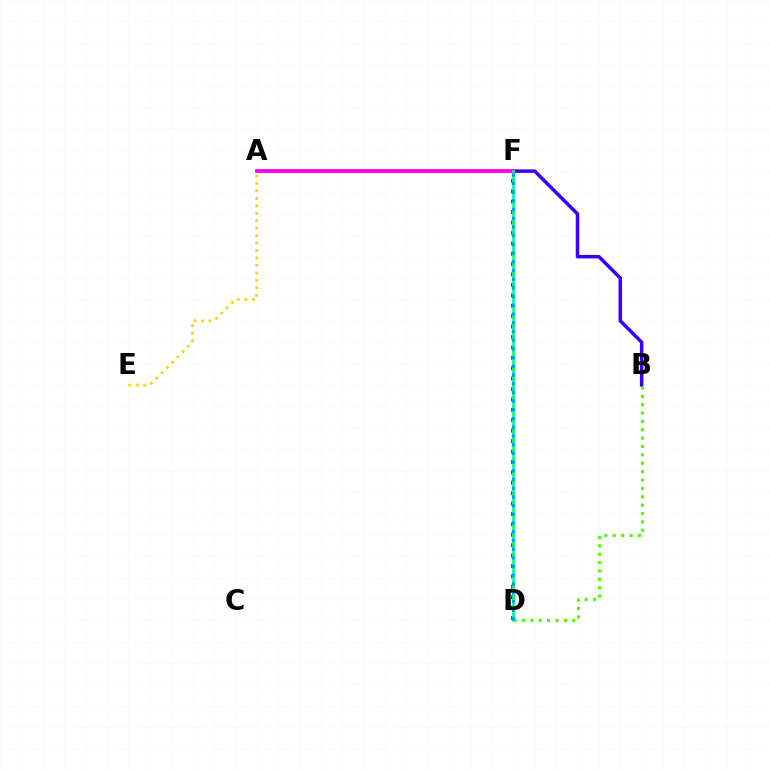{('B', 'F'): [{'color': '#3700ff', 'line_style': 'solid', 'thickness': 2.52}], ('A', 'F'): [{'color': '#ff00ed', 'line_style': 'solid', 'thickness': 2.74}], ('D', 'F'): [{'color': '#ff0000', 'line_style': 'dotted', 'thickness': 2.83}, {'color': '#00ff86', 'line_style': 'solid', 'thickness': 1.97}, {'color': '#009eff', 'line_style': 'dotted', 'thickness': 2.37}], ('A', 'E'): [{'color': '#ffd500', 'line_style': 'dotted', 'thickness': 2.03}], ('B', 'D'): [{'color': '#4fff00', 'line_style': 'dotted', 'thickness': 2.27}]}